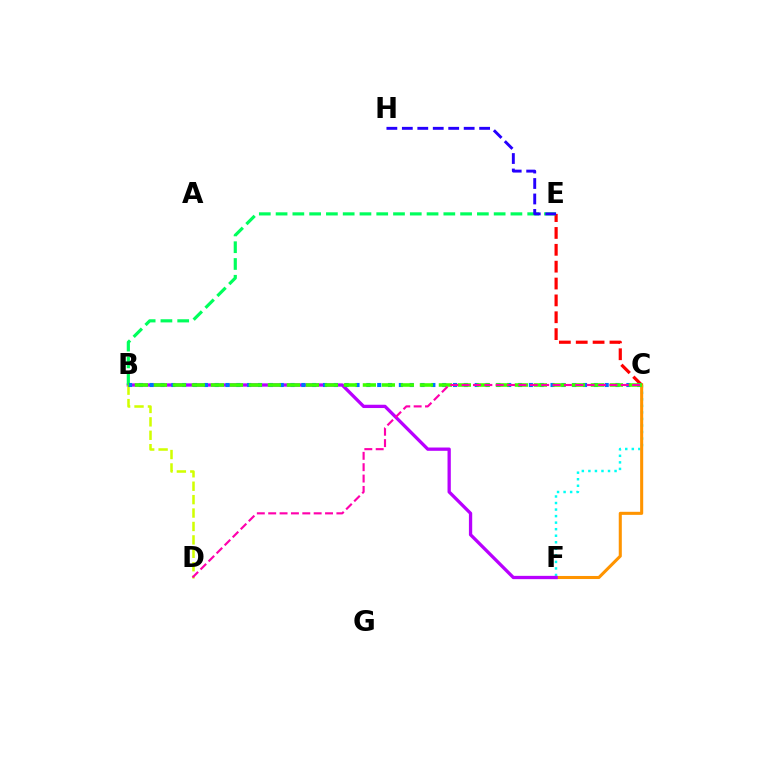{('C', 'F'): [{'color': '#00fff6', 'line_style': 'dotted', 'thickness': 1.78}, {'color': '#ff9400', 'line_style': 'solid', 'thickness': 2.21}], ('B', 'F'): [{'color': '#b900ff', 'line_style': 'solid', 'thickness': 2.37}], ('C', 'E'): [{'color': '#ff0000', 'line_style': 'dashed', 'thickness': 2.29}], ('B', 'D'): [{'color': '#d1ff00', 'line_style': 'dashed', 'thickness': 1.82}], ('B', 'E'): [{'color': '#00ff5c', 'line_style': 'dashed', 'thickness': 2.28}], ('B', 'C'): [{'color': '#0074ff', 'line_style': 'dotted', 'thickness': 2.94}, {'color': '#3dff00', 'line_style': 'dashed', 'thickness': 2.58}], ('E', 'H'): [{'color': '#2500ff', 'line_style': 'dashed', 'thickness': 2.1}], ('C', 'D'): [{'color': '#ff00ac', 'line_style': 'dashed', 'thickness': 1.54}]}